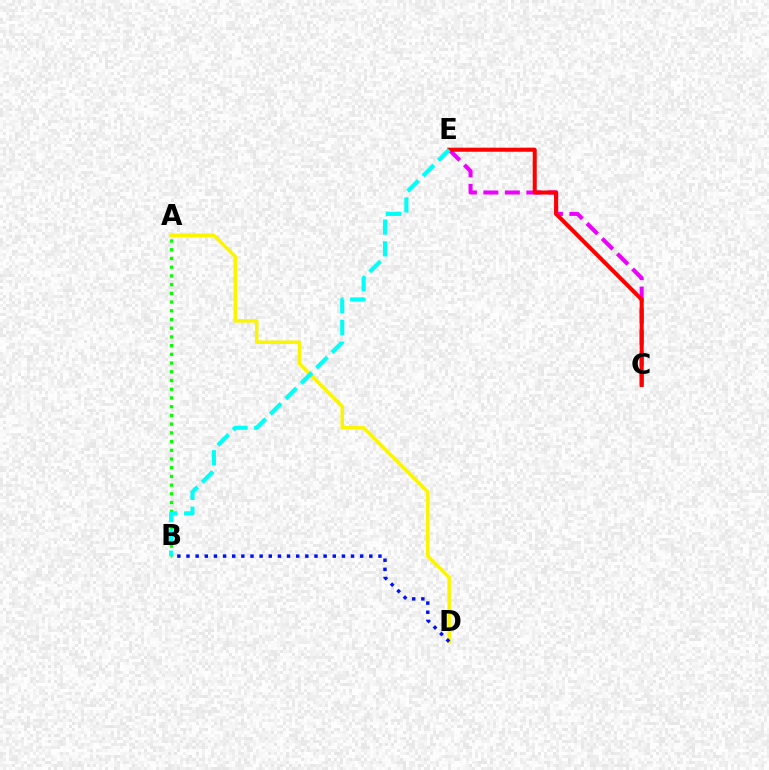{('A', 'D'): [{'color': '#fcf500', 'line_style': 'solid', 'thickness': 2.5}], ('B', 'D'): [{'color': '#0010ff', 'line_style': 'dotted', 'thickness': 2.48}], ('C', 'E'): [{'color': '#ee00ff', 'line_style': 'dashed', 'thickness': 2.92}, {'color': '#ff0000', 'line_style': 'solid', 'thickness': 2.91}], ('A', 'B'): [{'color': '#08ff00', 'line_style': 'dotted', 'thickness': 2.37}], ('B', 'E'): [{'color': '#00fff6', 'line_style': 'dashed', 'thickness': 2.96}]}